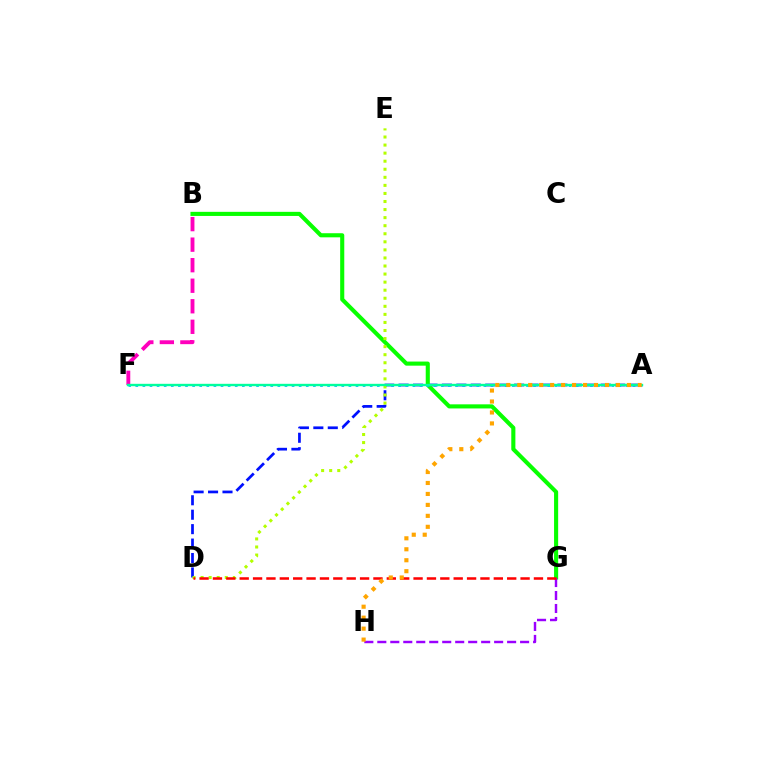{('A', 'D'): [{'color': '#0010ff', 'line_style': 'dashed', 'thickness': 1.96}], ('B', 'G'): [{'color': '#08ff00', 'line_style': 'solid', 'thickness': 2.95}], ('B', 'F'): [{'color': '#ff00bd', 'line_style': 'dashed', 'thickness': 2.79}], ('A', 'F'): [{'color': '#00b5ff', 'line_style': 'dotted', 'thickness': 1.93}, {'color': '#00ff9d', 'line_style': 'solid', 'thickness': 1.71}], ('D', 'E'): [{'color': '#b3ff00', 'line_style': 'dotted', 'thickness': 2.19}], ('G', 'H'): [{'color': '#9b00ff', 'line_style': 'dashed', 'thickness': 1.76}], ('D', 'G'): [{'color': '#ff0000', 'line_style': 'dashed', 'thickness': 1.82}], ('A', 'H'): [{'color': '#ffa500', 'line_style': 'dotted', 'thickness': 2.98}]}